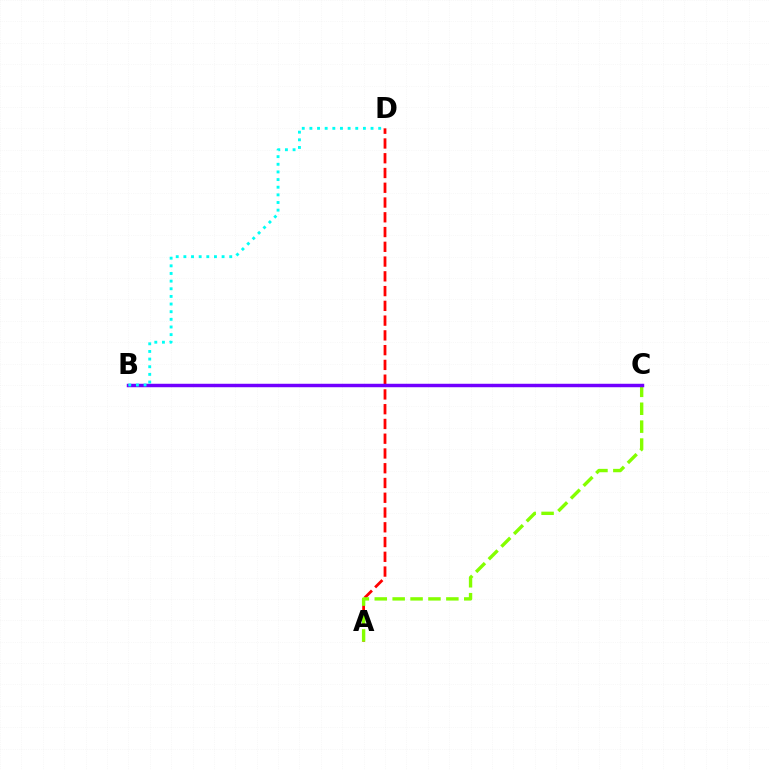{('A', 'D'): [{'color': '#ff0000', 'line_style': 'dashed', 'thickness': 2.01}], ('A', 'C'): [{'color': '#84ff00', 'line_style': 'dashed', 'thickness': 2.43}], ('B', 'C'): [{'color': '#7200ff', 'line_style': 'solid', 'thickness': 2.49}], ('B', 'D'): [{'color': '#00fff6', 'line_style': 'dotted', 'thickness': 2.08}]}